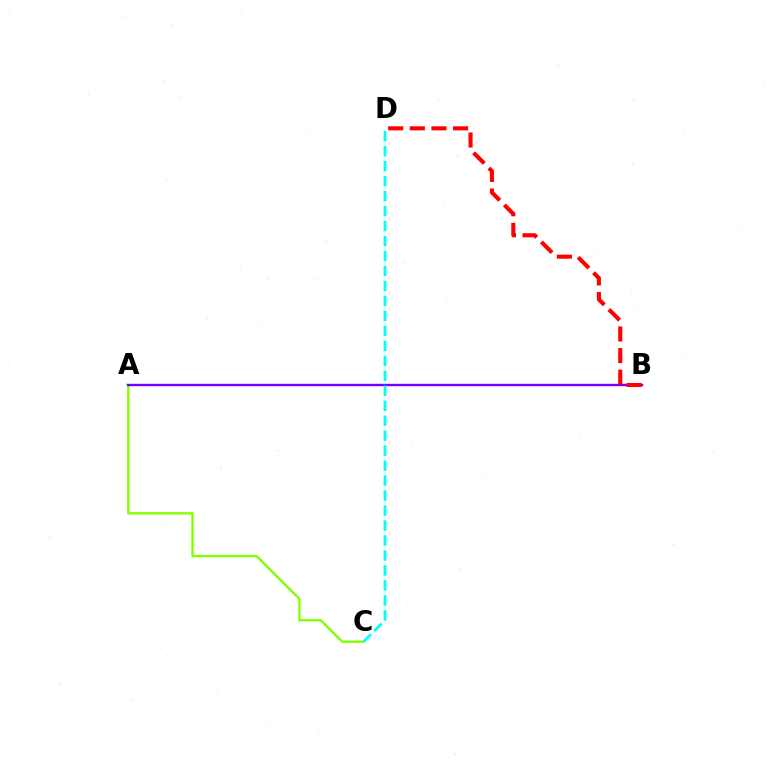{('A', 'C'): [{'color': '#84ff00', 'line_style': 'solid', 'thickness': 1.72}], ('A', 'B'): [{'color': '#7200ff', 'line_style': 'solid', 'thickness': 1.72}], ('C', 'D'): [{'color': '#00fff6', 'line_style': 'dashed', 'thickness': 2.03}], ('B', 'D'): [{'color': '#ff0000', 'line_style': 'dashed', 'thickness': 2.94}]}